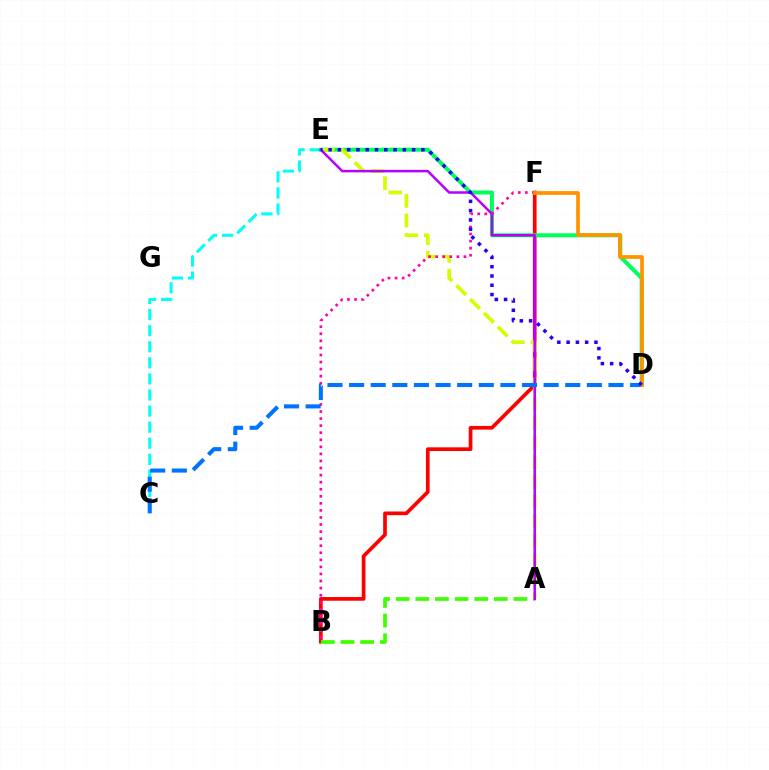{('B', 'F'): [{'color': '#ff0000', 'line_style': 'solid', 'thickness': 2.66}, {'color': '#ff00ac', 'line_style': 'dotted', 'thickness': 1.92}], ('A', 'B'): [{'color': '#3dff00', 'line_style': 'dashed', 'thickness': 2.67}], ('C', 'E'): [{'color': '#00fff6', 'line_style': 'dashed', 'thickness': 2.18}], ('D', 'E'): [{'color': '#00ff5c', 'line_style': 'solid', 'thickness': 2.89}, {'color': '#2500ff', 'line_style': 'dotted', 'thickness': 2.52}], ('A', 'E'): [{'color': '#d1ff00', 'line_style': 'dashed', 'thickness': 2.66}, {'color': '#b900ff', 'line_style': 'solid', 'thickness': 1.8}], ('C', 'D'): [{'color': '#0074ff', 'line_style': 'dashed', 'thickness': 2.94}], ('D', 'F'): [{'color': '#ff9400', 'line_style': 'solid', 'thickness': 2.69}]}